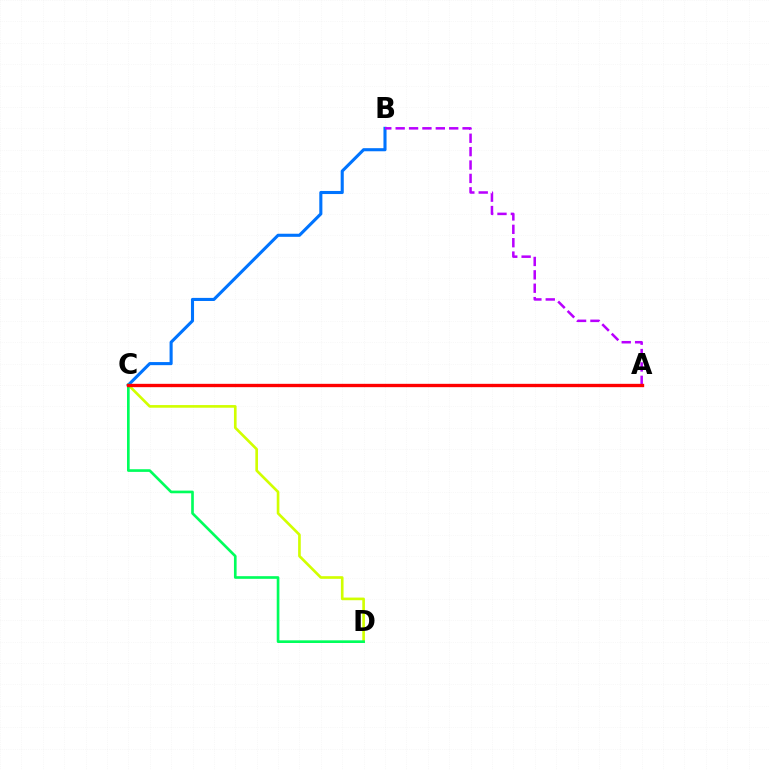{('C', 'D'): [{'color': '#d1ff00', 'line_style': 'solid', 'thickness': 1.91}, {'color': '#00ff5c', 'line_style': 'solid', 'thickness': 1.91}], ('B', 'C'): [{'color': '#0074ff', 'line_style': 'solid', 'thickness': 2.22}], ('A', 'B'): [{'color': '#b900ff', 'line_style': 'dashed', 'thickness': 1.82}], ('A', 'C'): [{'color': '#ff0000', 'line_style': 'solid', 'thickness': 2.41}]}